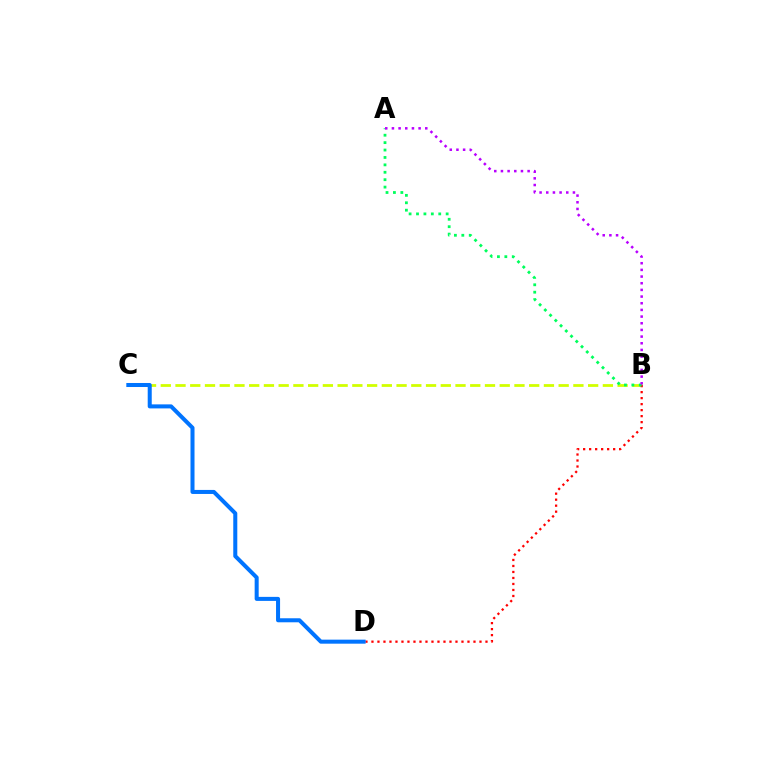{('B', 'C'): [{'color': '#d1ff00', 'line_style': 'dashed', 'thickness': 2.0}], ('B', 'D'): [{'color': '#ff0000', 'line_style': 'dotted', 'thickness': 1.63}], ('A', 'B'): [{'color': '#00ff5c', 'line_style': 'dotted', 'thickness': 2.01}, {'color': '#b900ff', 'line_style': 'dotted', 'thickness': 1.81}], ('C', 'D'): [{'color': '#0074ff', 'line_style': 'solid', 'thickness': 2.9}]}